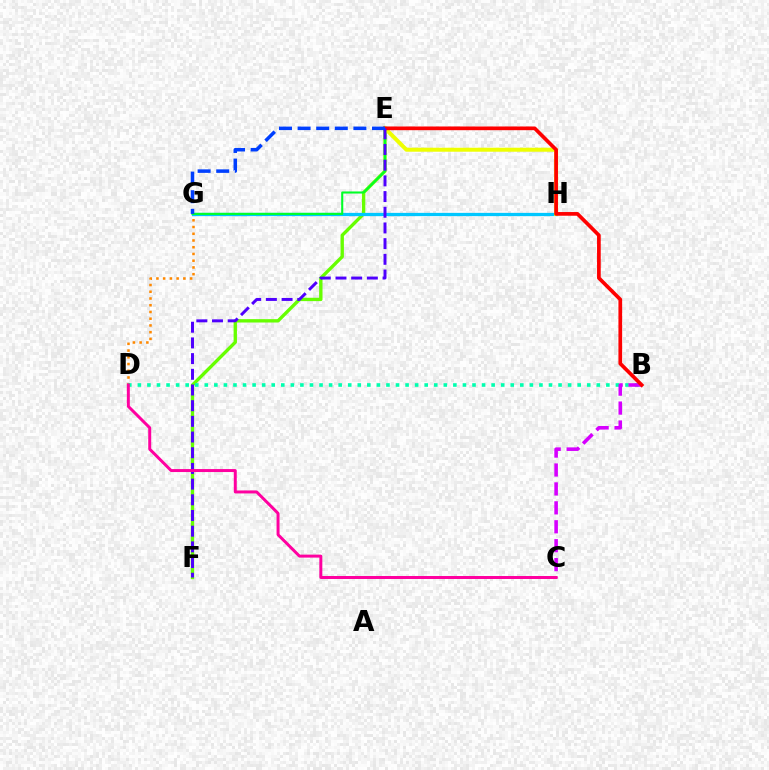{('D', 'G'): [{'color': '#ff8800', 'line_style': 'dotted', 'thickness': 1.83}], ('E', 'F'): [{'color': '#66ff00', 'line_style': 'solid', 'thickness': 2.41}, {'color': '#4f00ff', 'line_style': 'dashed', 'thickness': 2.13}], ('G', 'H'): [{'color': '#00c7ff', 'line_style': 'solid', 'thickness': 2.35}], ('E', 'G'): [{'color': '#00ff27', 'line_style': 'solid', 'thickness': 1.5}, {'color': '#003fff', 'line_style': 'dashed', 'thickness': 2.53}], ('B', 'D'): [{'color': '#00ffaf', 'line_style': 'dotted', 'thickness': 2.6}], ('B', 'C'): [{'color': '#d600ff', 'line_style': 'dashed', 'thickness': 2.57}], ('E', 'H'): [{'color': '#eeff00', 'line_style': 'solid', 'thickness': 2.88}], ('B', 'E'): [{'color': '#ff0000', 'line_style': 'solid', 'thickness': 2.66}], ('C', 'D'): [{'color': '#ff00a0', 'line_style': 'solid', 'thickness': 2.14}]}